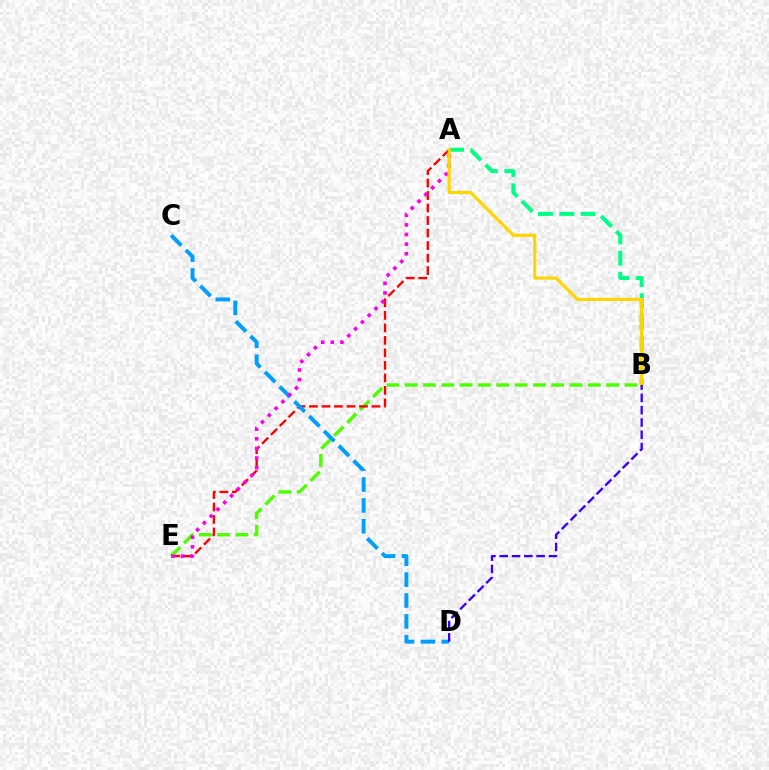{('B', 'E'): [{'color': '#4fff00', 'line_style': 'dashed', 'thickness': 2.49}], ('A', 'B'): [{'color': '#00ff86', 'line_style': 'dashed', 'thickness': 2.9}, {'color': '#ffd500', 'line_style': 'solid', 'thickness': 2.27}], ('A', 'E'): [{'color': '#ff0000', 'line_style': 'dashed', 'thickness': 1.7}, {'color': '#ff00ed', 'line_style': 'dotted', 'thickness': 2.61}], ('C', 'D'): [{'color': '#009eff', 'line_style': 'dashed', 'thickness': 2.84}], ('B', 'D'): [{'color': '#3700ff', 'line_style': 'dashed', 'thickness': 1.67}]}